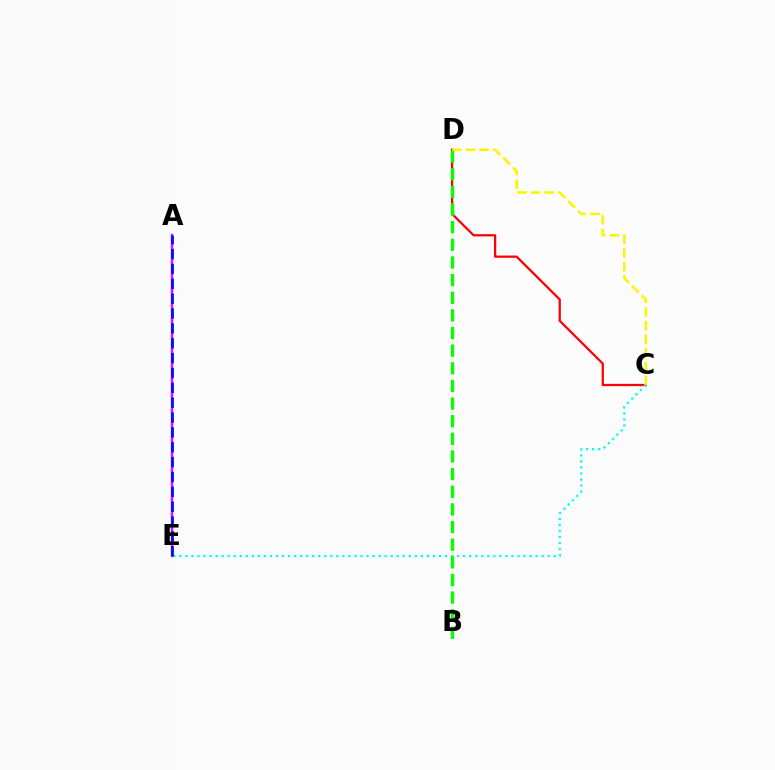{('C', 'D'): [{'color': '#ff0000', 'line_style': 'solid', 'thickness': 1.62}, {'color': '#fcf500', 'line_style': 'dashed', 'thickness': 1.85}], ('A', 'E'): [{'color': '#ee00ff', 'line_style': 'solid', 'thickness': 1.68}, {'color': '#0010ff', 'line_style': 'dashed', 'thickness': 2.02}], ('C', 'E'): [{'color': '#00fff6', 'line_style': 'dotted', 'thickness': 1.64}], ('B', 'D'): [{'color': '#08ff00', 'line_style': 'dashed', 'thickness': 2.4}]}